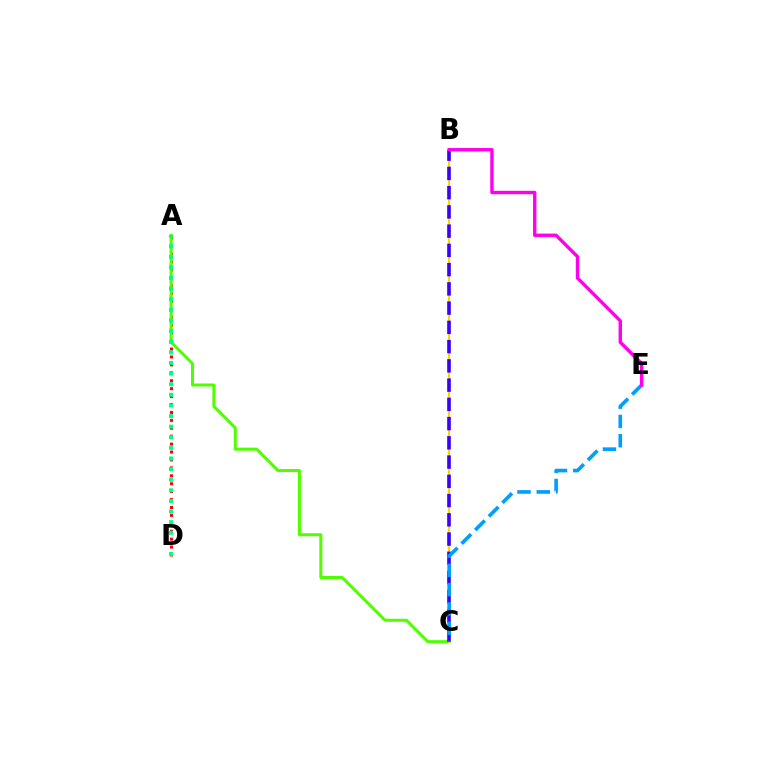{('A', 'D'): [{'color': '#ff0000', 'line_style': 'dotted', 'thickness': 2.15}, {'color': '#00ff86', 'line_style': 'dotted', 'thickness': 2.88}], ('A', 'C'): [{'color': '#4fff00', 'line_style': 'solid', 'thickness': 2.17}], ('B', 'C'): [{'color': '#ffd500', 'line_style': 'solid', 'thickness': 1.51}, {'color': '#3700ff', 'line_style': 'dashed', 'thickness': 2.61}], ('C', 'E'): [{'color': '#009eff', 'line_style': 'dashed', 'thickness': 2.62}], ('B', 'E'): [{'color': '#ff00ed', 'line_style': 'solid', 'thickness': 2.44}]}